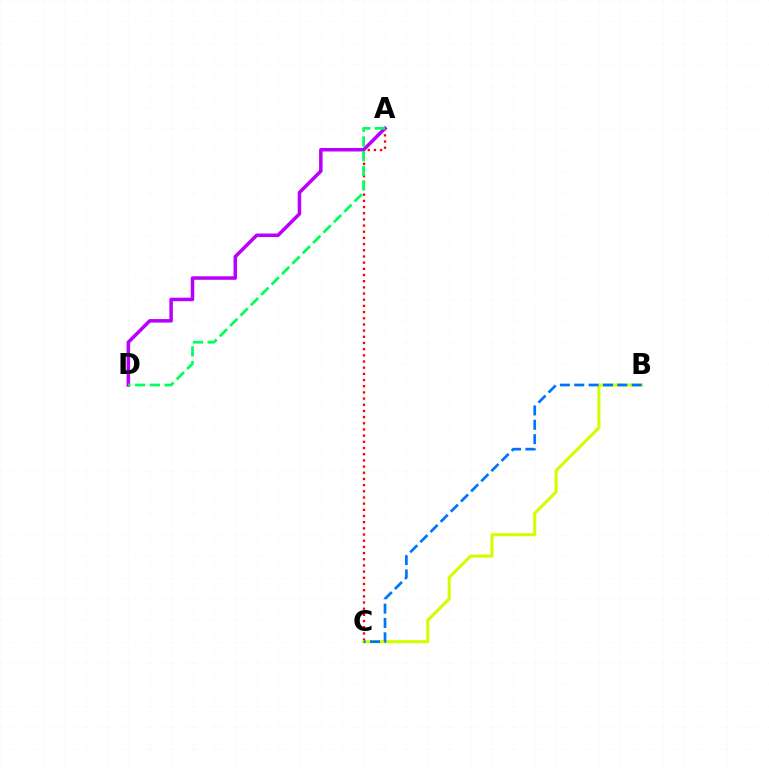{('A', 'C'): [{'color': '#ff0000', 'line_style': 'dotted', 'thickness': 1.68}], ('B', 'C'): [{'color': '#d1ff00', 'line_style': 'solid', 'thickness': 2.22}, {'color': '#0074ff', 'line_style': 'dashed', 'thickness': 1.95}], ('A', 'D'): [{'color': '#b900ff', 'line_style': 'solid', 'thickness': 2.53}, {'color': '#00ff5c', 'line_style': 'dashed', 'thickness': 1.99}]}